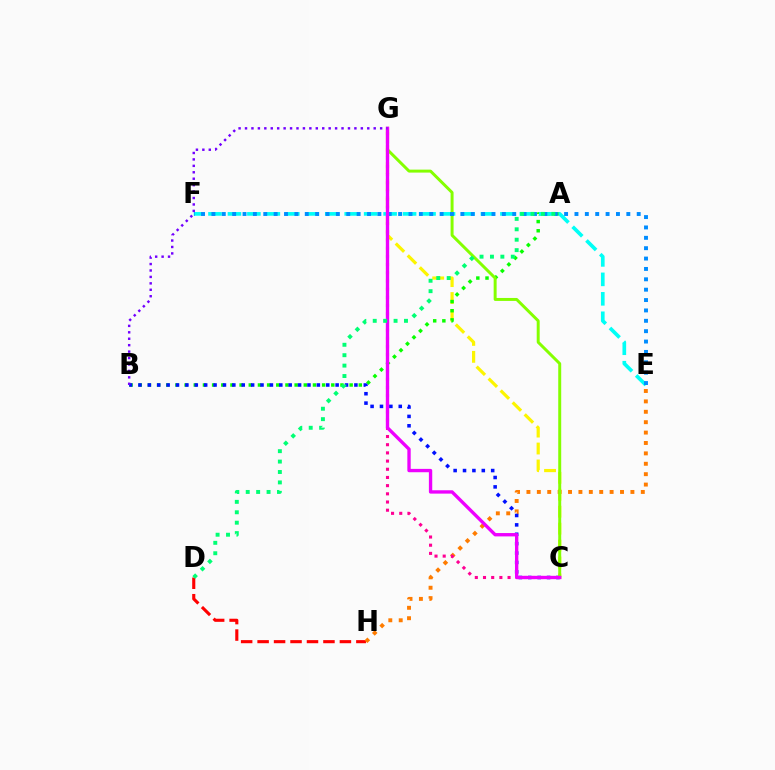{('C', 'G'): [{'color': '#fcf500', 'line_style': 'dashed', 'thickness': 2.3}, {'color': '#ff0094', 'line_style': 'dotted', 'thickness': 2.22}, {'color': '#84ff00', 'line_style': 'solid', 'thickness': 2.13}, {'color': '#ee00ff', 'line_style': 'solid', 'thickness': 2.41}], ('D', 'H'): [{'color': '#ff0000', 'line_style': 'dashed', 'thickness': 2.24}], ('E', 'H'): [{'color': '#ff7c00', 'line_style': 'dotted', 'thickness': 2.83}], ('A', 'B'): [{'color': '#08ff00', 'line_style': 'dotted', 'thickness': 2.49}], ('B', 'C'): [{'color': '#0010ff', 'line_style': 'dotted', 'thickness': 2.55}], ('E', 'F'): [{'color': '#00fff6', 'line_style': 'dashed', 'thickness': 2.64}, {'color': '#008cff', 'line_style': 'dotted', 'thickness': 2.82}], ('A', 'D'): [{'color': '#00ff74', 'line_style': 'dotted', 'thickness': 2.83}], ('B', 'G'): [{'color': '#7200ff', 'line_style': 'dotted', 'thickness': 1.75}]}